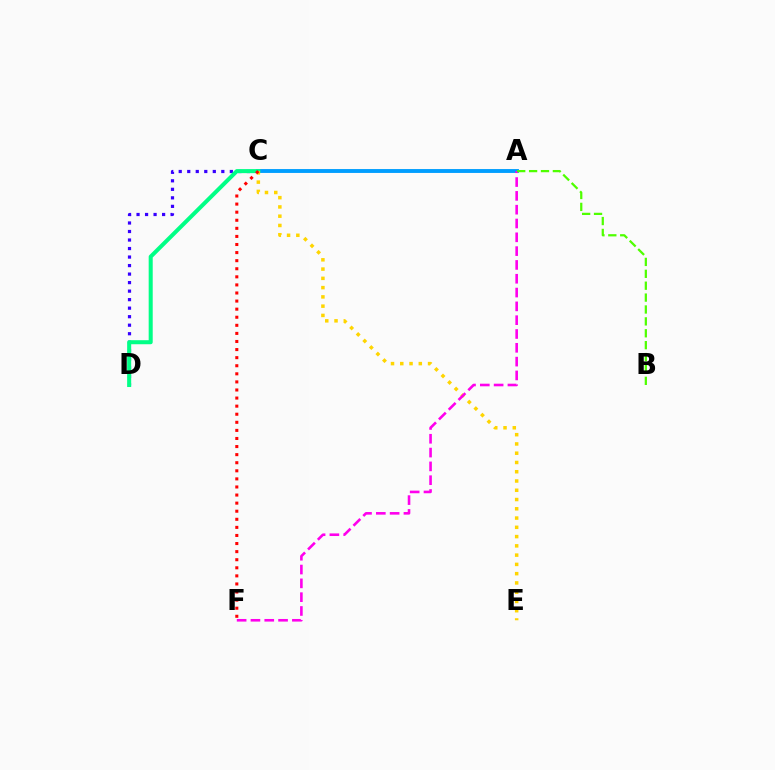{('C', 'D'): [{'color': '#3700ff', 'line_style': 'dotted', 'thickness': 2.31}, {'color': '#00ff86', 'line_style': 'solid', 'thickness': 2.91}], ('A', 'C'): [{'color': '#009eff', 'line_style': 'solid', 'thickness': 2.8}], ('C', 'E'): [{'color': '#ffd500', 'line_style': 'dotted', 'thickness': 2.52}], ('C', 'F'): [{'color': '#ff0000', 'line_style': 'dotted', 'thickness': 2.2}], ('A', 'F'): [{'color': '#ff00ed', 'line_style': 'dashed', 'thickness': 1.88}], ('A', 'B'): [{'color': '#4fff00', 'line_style': 'dashed', 'thickness': 1.62}]}